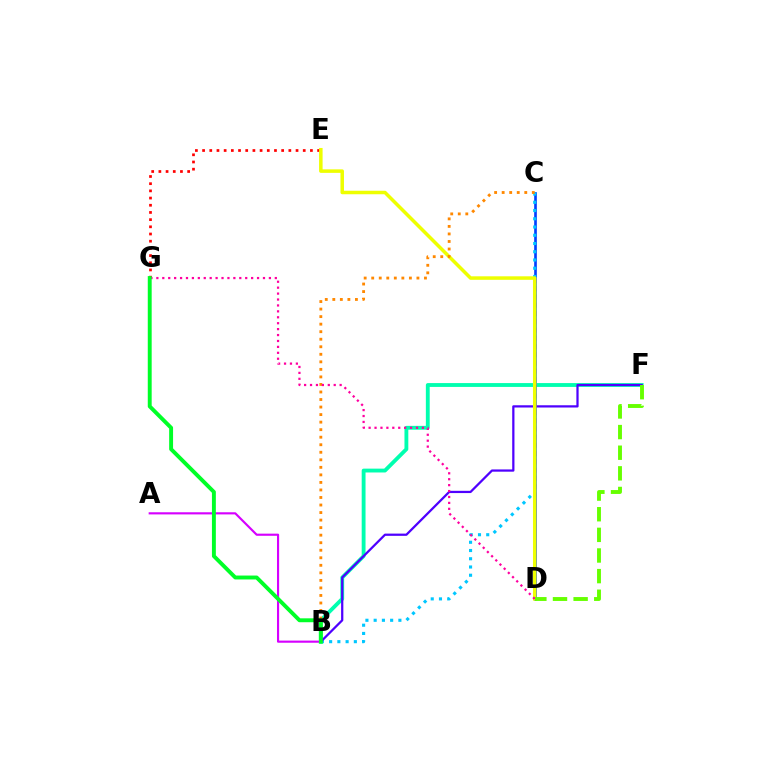{('B', 'F'): [{'color': '#00ffaf', 'line_style': 'solid', 'thickness': 2.77}, {'color': '#4f00ff', 'line_style': 'solid', 'thickness': 1.62}], ('C', 'D'): [{'color': '#003fff', 'line_style': 'solid', 'thickness': 1.91}], ('B', 'C'): [{'color': '#00c7ff', 'line_style': 'dotted', 'thickness': 2.24}, {'color': '#ff8800', 'line_style': 'dotted', 'thickness': 2.05}], ('E', 'G'): [{'color': '#ff0000', 'line_style': 'dotted', 'thickness': 1.95}], ('D', 'E'): [{'color': '#eeff00', 'line_style': 'solid', 'thickness': 2.53}], ('D', 'G'): [{'color': '#ff00a0', 'line_style': 'dotted', 'thickness': 1.61}], ('A', 'B'): [{'color': '#d600ff', 'line_style': 'solid', 'thickness': 1.54}], ('B', 'G'): [{'color': '#00ff27', 'line_style': 'solid', 'thickness': 2.81}], ('D', 'F'): [{'color': '#66ff00', 'line_style': 'dashed', 'thickness': 2.8}]}